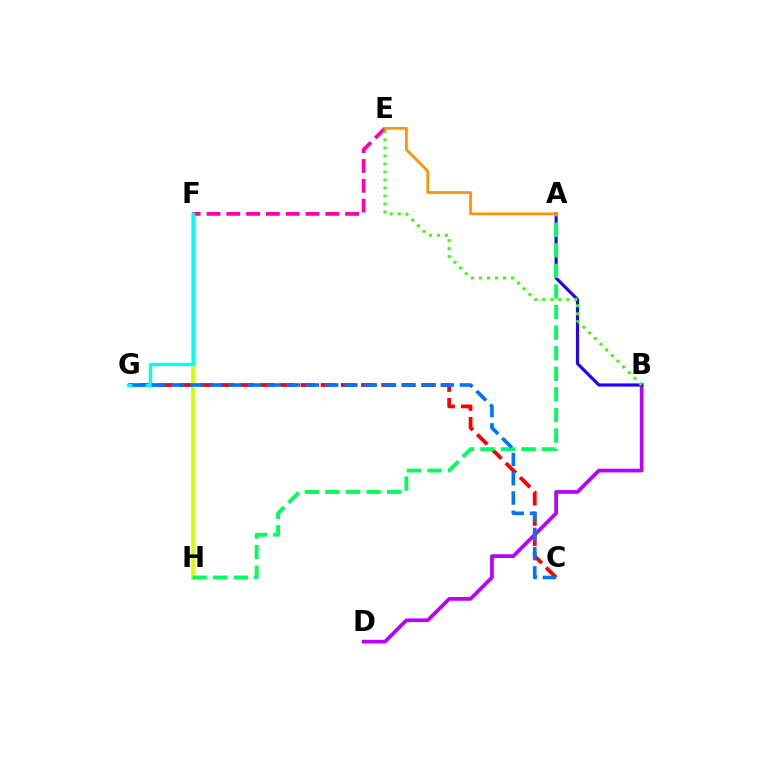{('B', 'D'): [{'color': '#b900ff', 'line_style': 'solid', 'thickness': 2.68}], ('C', 'G'): [{'color': '#ff0000', 'line_style': 'dashed', 'thickness': 2.74}, {'color': '#0074ff', 'line_style': 'dashed', 'thickness': 2.62}], ('F', 'H'): [{'color': '#d1ff00', 'line_style': 'solid', 'thickness': 2.69}], ('E', 'F'): [{'color': '#ff00ac', 'line_style': 'dashed', 'thickness': 2.69}], ('A', 'B'): [{'color': '#2500ff', 'line_style': 'solid', 'thickness': 2.27}], ('F', 'G'): [{'color': '#00fff6', 'line_style': 'solid', 'thickness': 2.41}], ('A', 'H'): [{'color': '#00ff5c', 'line_style': 'dashed', 'thickness': 2.8}], ('A', 'E'): [{'color': '#ff9400', 'line_style': 'solid', 'thickness': 1.98}], ('B', 'E'): [{'color': '#3dff00', 'line_style': 'dotted', 'thickness': 2.18}]}